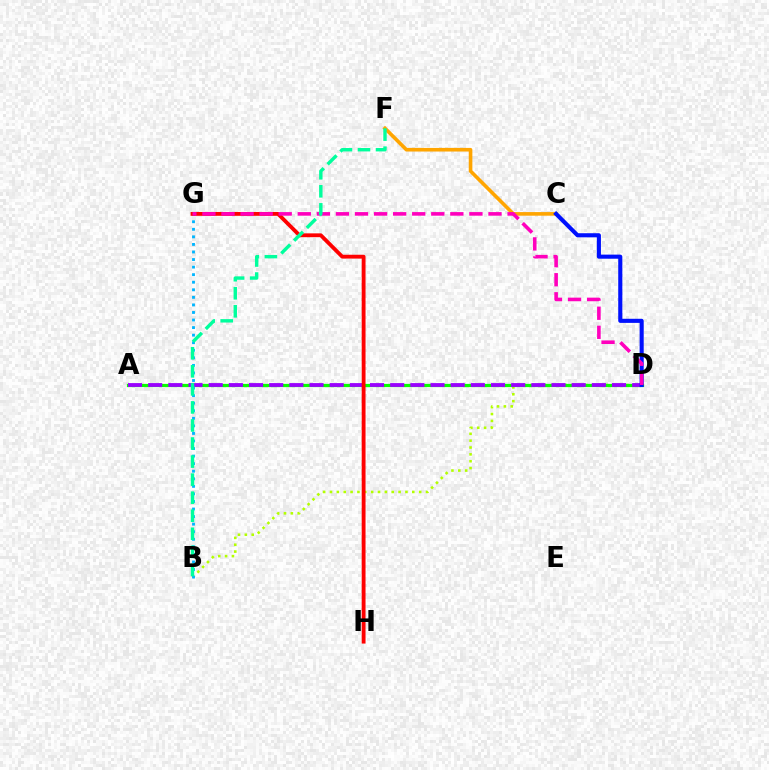{('C', 'F'): [{'color': '#ffa500', 'line_style': 'solid', 'thickness': 2.6}], ('B', 'D'): [{'color': '#b3ff00', 'line_style': 'dotted', 'thickness': 1.86}], ('A', 'D'): [{'color': '#08ff00', 'line_style': 'solid', 'thickness': 2.32}, {'color': '#9b00ff', 'line_style': 'dashed', 'thickness': 2.74}], ('C', 'D'): [{'color': '#0010ff', 'line_style': 'solid', 'thickness': 2.95}], ('B', 'G'): [{'color': '#00b5ff', 'line_style': 'dotted', 'thickness': 2.05}], ('G', 'H'): [{'color': '#ff0000', 'line_style': 'solid', 'thickness': 2.76}], ('D', 'G'): [{'color': '#ff00bd', 'line_style': 'dashed', 'thickness': 2.59}], ('B', 'F'): [{'color': '#00ff9d', 'line_style': 'dashed', 'thickness': 2.45}]}